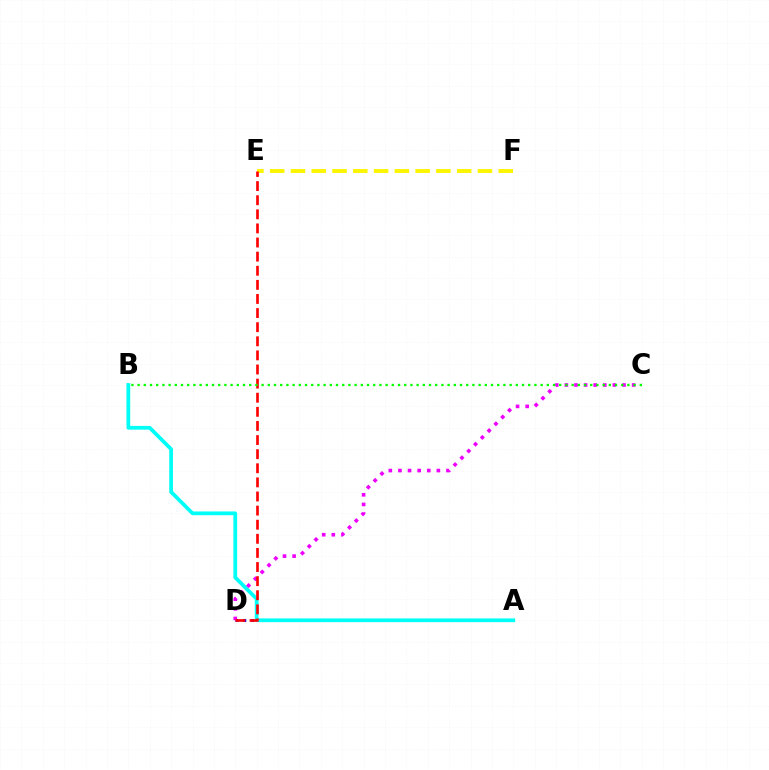{('E', 'F'): [{'color': '#fcf500', 'line_style': 'dashed', 'thickness': 2.82}], ('A', 'D'): [{'color': '#0010ff', 'line_style': 'dotted', 'thickness': 2.12}], ('A', 'B'): [{'color': '#00fff6', 'line_style': 'solid', 'thickness': 2.69}], ('C', 'D'): [{'color': '#ee00ff', 'line_style': 'dotted', 'thickness': 2.61}], ('D', 'E'): [{'color': '#ff0000', 'line_style': 'dashed', 'thickness': 1.92}], ('B', 'C'): [{'color': '#08ff00', 'line_style': 'dotted', 'thickness': 1.68}]}